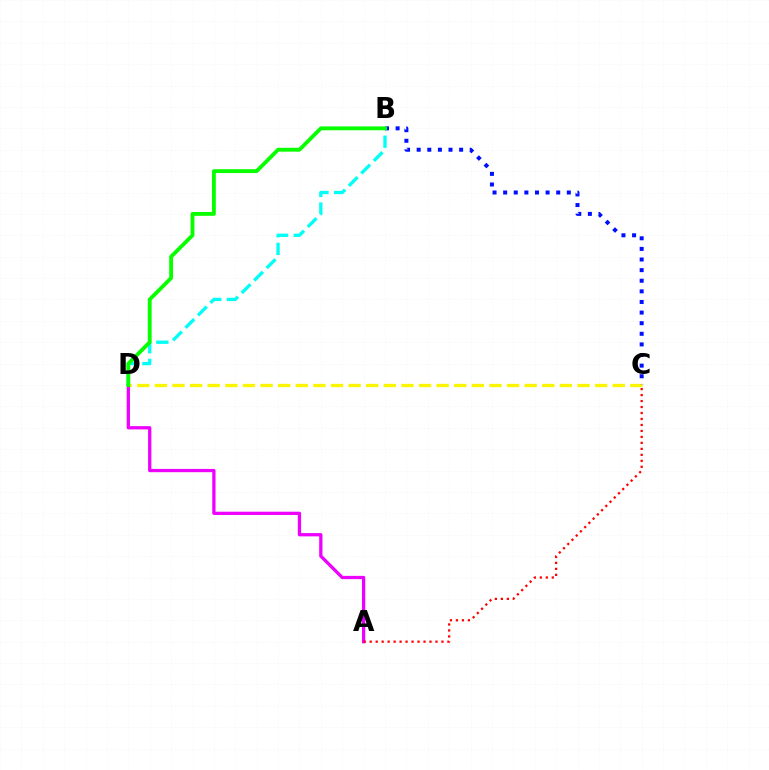{('B', 'D'): [{'color': '#00fff6', 'line_style': 'dashed', 'thickness': 2.4}, {'color': '#08ff00', 'line_style': 'solid', 'thickness': 2.77}], ('C', 'D'): [{'color': '#fcf500', 'line_style': 'dashed', 'thickness': 2.39}], ('A', 'D'): [{'color': '#ee00ff', 'line_style': 'solid', 'thickness': 2.35}], ('B', 'C'): [{'color': '#0010ff', 'line_style': 'dotted', 'thickness': 2.88}], ('A', 'C'): [{'color': '#ff0000', 'line_style': 'dotted', 'thickness': 1.62}]}